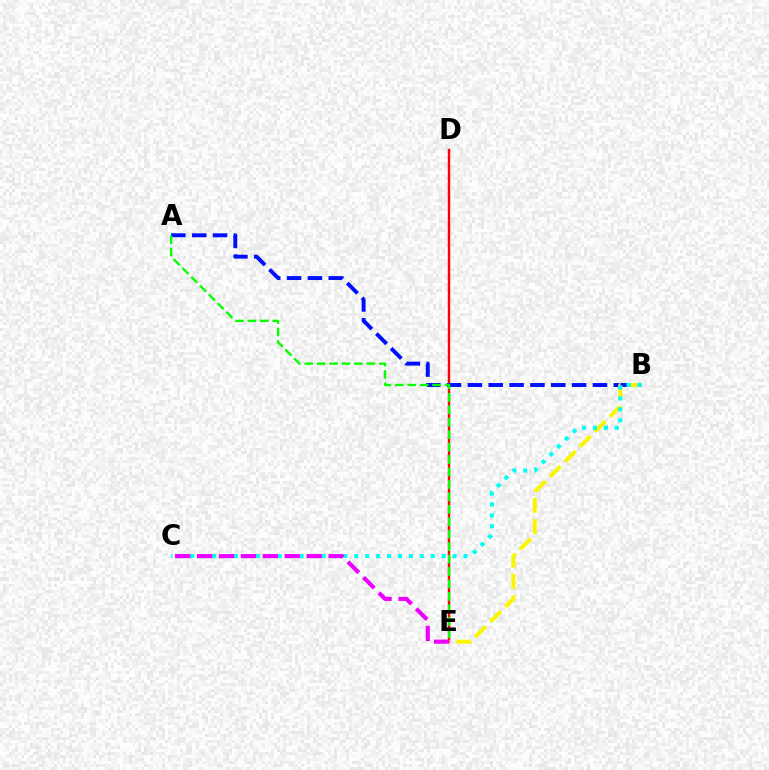{('D', 'E'): [{'color': '#ff0000', 'line_style': 'solid', 'thickness': 1.73}], ('A', 'B'): [{'color': '#0010ff', 'line_style': 'dashed', 'thickness': 2.83}], ('B', 'E'): [{'color': '#fcf500', 'line_style': 'dashed', 'thickness': 2.88}], ('B', 'C'): [{'color': '#00fff6', 'line_style': 'dotted', 'thickness': 2.97}], ('A', 'E'): [{'color': '#08ff00', 'line_style': 'dashed', 'thickness': 1.69}], ('C', 'E'): [{'color': '#ee00ff', 'line_style': 'dashed', 'thickness': 2.98}]}